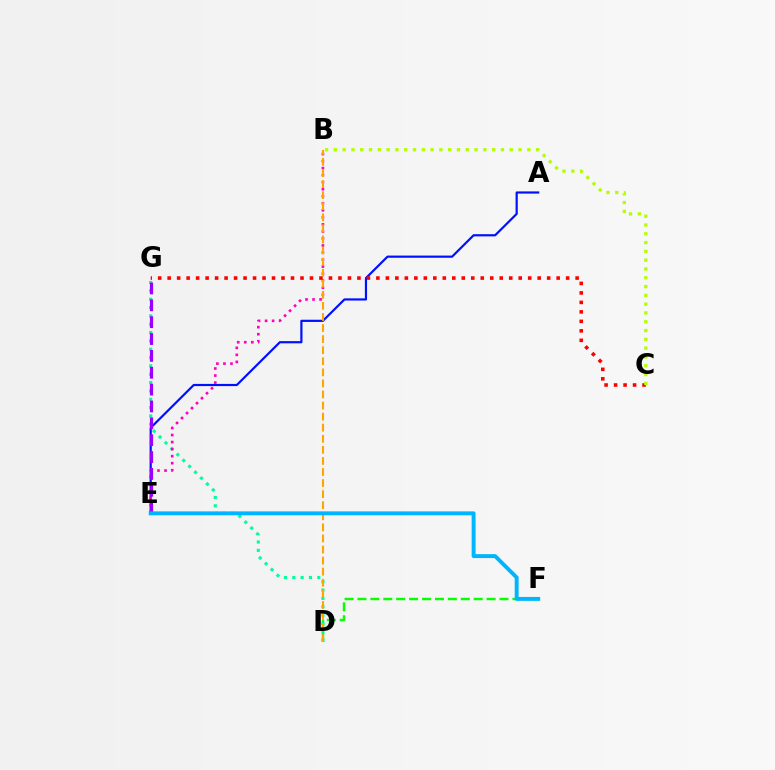{('A', 'E'): [{'color': '#0010ff', 'line_style': 'solid', 'thickness': 1.58}], ('D', 'F'): [{'color': '#08ff00', 'line_style': 'dashed', 'thickness': 1.75}], ('D', 'G'): [{'color': '#00ff9d', 'line_style': 'dotted', 'thickness': 2.27}], ('B', 'E'): [{'color': '#ff00bd', 'line_style': 'dotted', 'thickness': 1.91}], ('E', 'G'): [{'color': '#9b00ff', 'line_style': 'dashed', 'thickness': 2.29}], ('C', 'G'): [{'color': '#ff0000', 'line_style': 'dotted', 'thickness': 2.58}], ('B', 'D'): [{'color': '#ffa500', 'line_style': 'dashed', 'thickness': 1.5}], ('E', 'F'): [{'color': '#00b5ff', 'line_style': 'solid', 'thickness': 2.82}], ('B', 'C'): [{'color': '#b3ff00', 'line_style': 'dotted', 'thickness': 2.39}]}